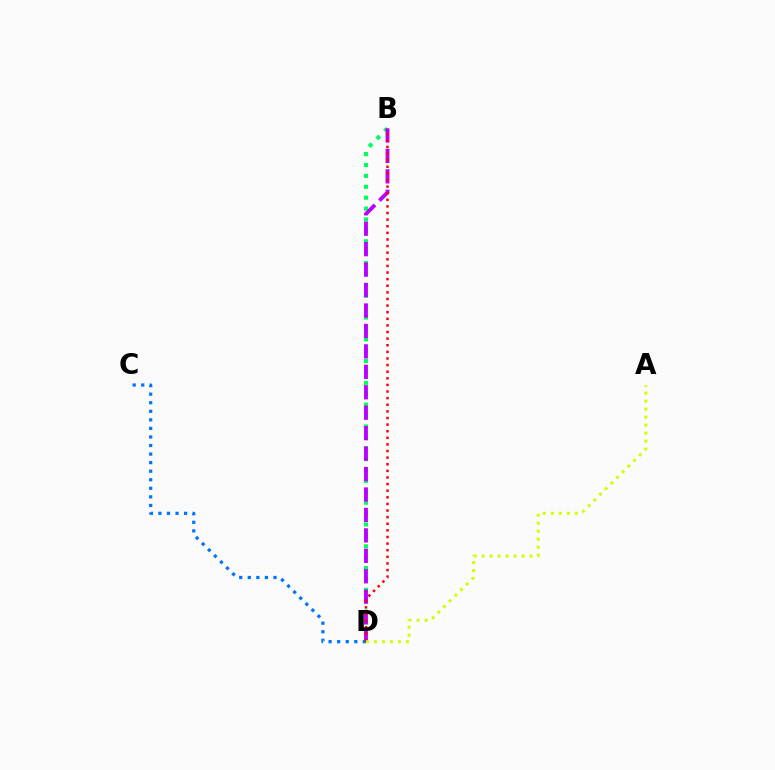{('B', 'D'): [{'color': '#00ff5c', 'line_style': 'dotted', 'thickness': 2.96}, {'color': '#b900ff', 'line_style': 'dashed', 'thickness': 2.78}, {'color': '#ff0000', 'line_style': 'dotted', 'thickness': 1.8}], ('C', 'D'): [{'color': '#0074ff', 'line_style': 'dotted', 'thickness': 2.33}], ('A', 'D'): [{'color': '#d1ff00', 'line_style': 'dotted', 'thickness': 2.17}]}